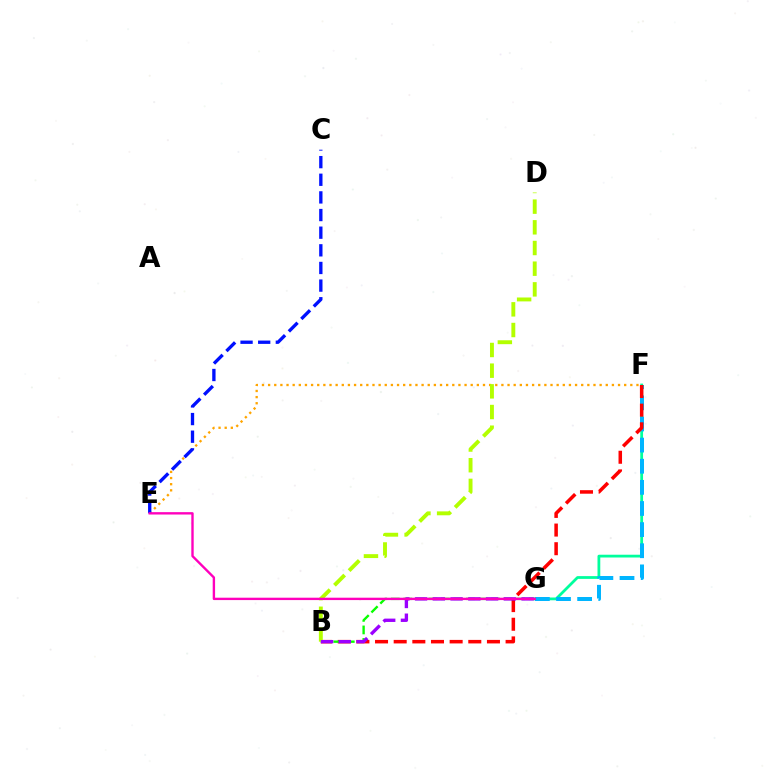{('E', 'F'): [{'color': '#ffa500', 'line_style': 'dotted', 'thickness': 1.67}], ('F', 'G'): [{'color': '#00ff9d', 'line_style': 'solid', 'thickness': 2.0}, {'color': '#00b5ff', 'line_style': 'dashed', 'thickness': 2.87}], ('C', 'E'): [{'color': '#0010ff', 'line_style': 'dashed', 'thickness': 2.4}], ('B', 'F'): [{'color': '#ff0000', 'line_style': 'dashed', 'thickness': 2.53}], ('B', 'G'): [{'color': '#08ff00', 'line_style': 'dashed', 'thickness': 1.7}, {'color': '#9b00ff', 'line_style': 'dashed', 'thickness': 2.41}], ('B', 'D'): [{'color': '#b3ff00', 'line_style': 'dashed', 'thickness': 2.81}], ('E', 'G'): [{'color': '#ff00bd', 'line_style': 'solid', 'thickness': 1.71}]}